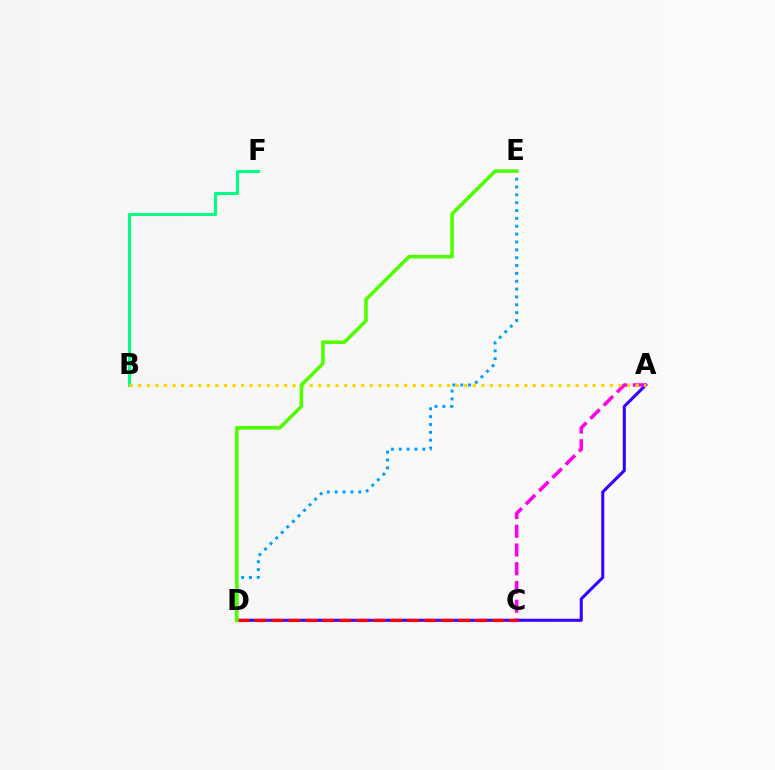{('D', 'E'): [{'color': '#009eff', 'line_style': 'dotted', 'thickness': 2.13}, {'color': '#4fff00', 'line_style': 'solid', 'thickness': 2.57}], ('A', 'D'): [{'color': '#3700ff', 'line_style': 'solid', 'thickness': 2.21}], ('B', 'F'): [{'color': '#00ff86', 'line_style': 'solid', 'thickness': 2.21}], ('A', 'C'): [{'color': '#ff00ed', 'line_style': 'dashed', 'thickness': 2.54}], ('A', 'B'): [{'color': '#ffd500', 'line_style': 'dotted', 'thickness': 2.33}], ('C', 'D'): [{'color': '#ff0000', 'line_style': 'dashed', 'thickness': 2.31}]}